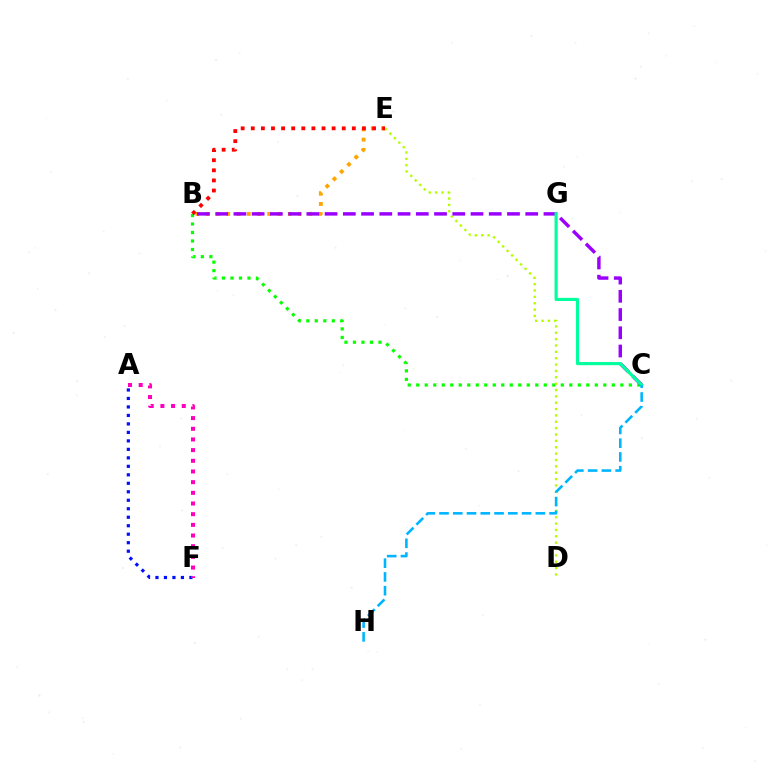{('B', 'E'): [{'color': '#ffa500', 'line_style': 'dotted', 'thickness': 2.79}, {'color': '#ff0000', 'line_style': 'dotted', 'thickness': 2.75}], ('B', 'C'): [{'color': '#08ff00', 'line_style': 'dotted', 'thickness': 2.31}, {'color': '#9b00ff', 'line_style': 'dashed', 'thickness': 2.48}], ('D', 'E'): [{'color': '#b3ff00', 'line_style': 'dotted', 'thickness': 1.73}], ('C', 'G'): [{'color': '#00ff9d', 'line_style': 'solid', 'thickness': 2.26}], ('A', 'F'): [{'color': '#0010ff', 'line_style': 'dotted', 'thickness': 2.31}, {'color': '#ff00bd', 'line_style': 'dotted', 'thickness': 2.9}], ('C', 'H'): [{'color': '#00b5ff', 'line_style': 'dashed', 'thickness': 1.87}]}